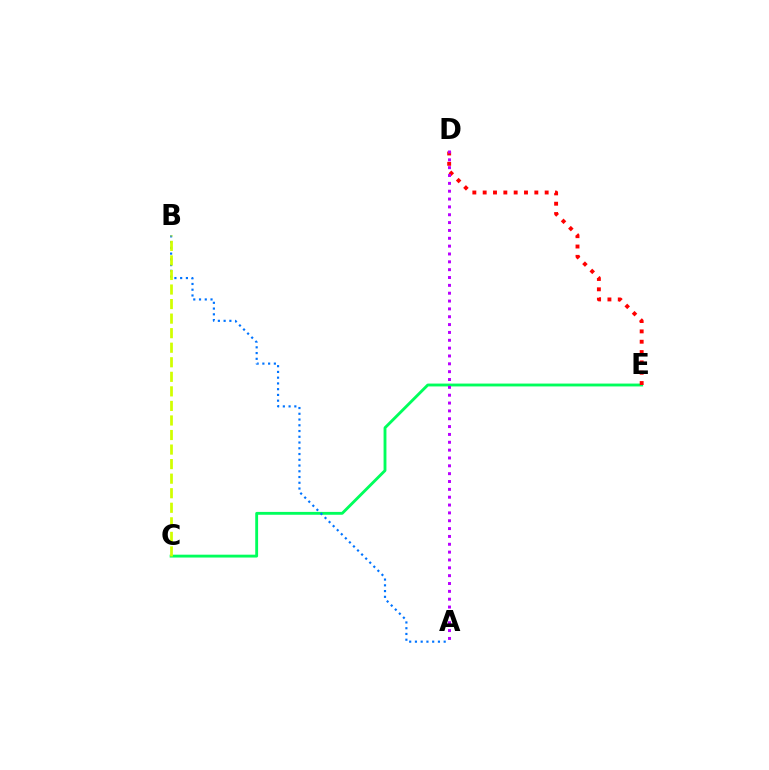{('C', 'E'): [{'color': '#00ff5c', 'line_style': 'solid', 'thickness': 2.06}], ('D', 'E'): [{'color': '#ff0000', 'line_style': 'dotted', 'thickness': 2.81}], ('A', 'B'): [{'color': '#0074ff', 'line_style': 'dotted', 'thickness': 1.56}], ('A', 'D'): [{'color': '#b900ff', 'line_style': 'dotted', 'thickness': 2.13}], ('B', 'C'): [{'color': '#d1ff00', 'line_style': 'dashed', 'thickness': 1.98}]}